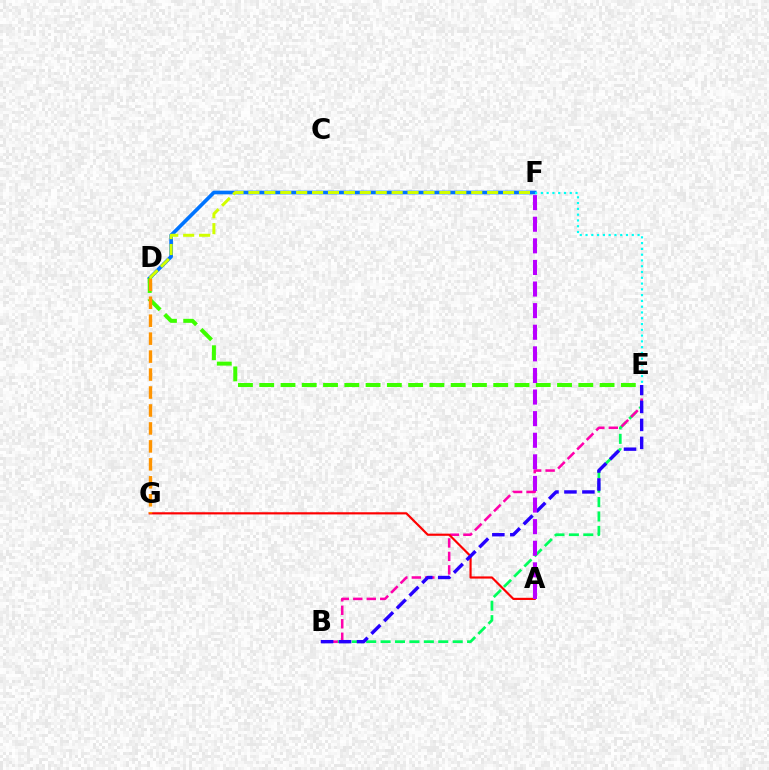{('B', 'E'): [{'color': '#00ff5c', 'line_style': 'dashed', 'thickness': 1.96}, {'color': '#ff00ac', 'line_style': 'dashed', 'thickness': 1.83}, {'color': '#2500ff', 'line_style': 'dashed', 'thickness': 2.44}], ('D', 'F'): [{'color': '#0074ff', 'line_style': 'solid', 'thickness': 2.65}, {'color': '#d1ff00', 'line_style': 'dashed', 'thickness': 2.16}], ('A', 'G'): [{'color': '#ff0000', 'line_style': 'solid', 'thickness': 1.56}], ('E', 'F'): [{'color': '#00fff6', 'line_style': 'dotted', 'thickness': 1.57}], ('A', 'F'): [{'color': '#b900ff', 'line_style': 'dashed', 'thickness': 2.93}], ('D', 'E'): [{'color': '#3dff00', 'line_style': 'dashed', 'thickness': 2.89}], ('D', 'G'): [{'color': '#ff9400', 'line_style': 'dashed', 'thickness': 2.44}]}